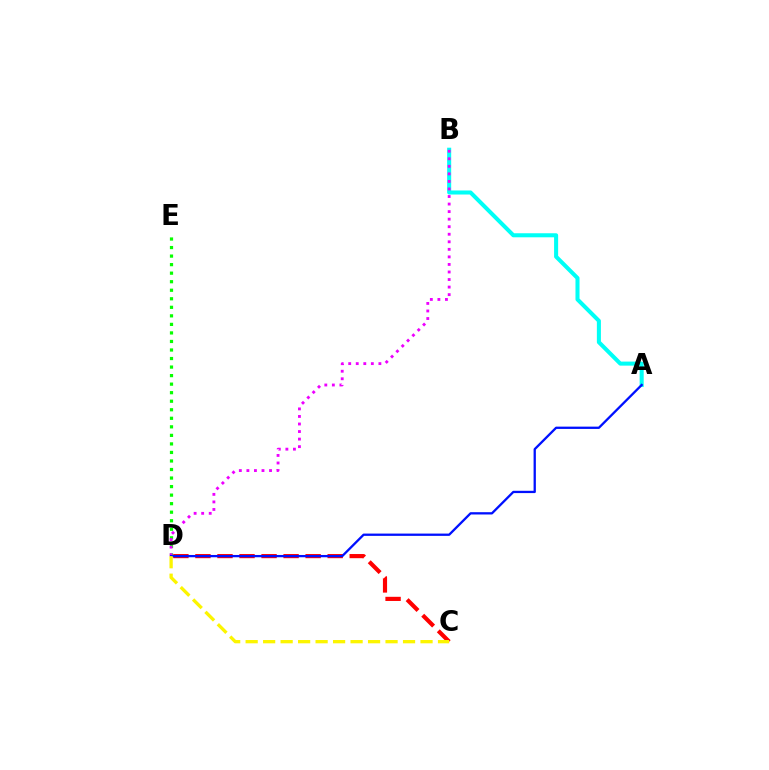{('A', 'B'): [{'color': '#00fff6', 'line_style': 'solid', 'thickness': 2.91}], ('D', 'E'): [{'color': '#08ff00', 'line_style': 'dotted', 'thickness': 2.32}], ('C', 'D'): [{'color': '#ff0000', 'line_style': 'dashed', 'thickness': 2.99}, {'color': '#fcf500', 'line_style': 'dashed', 'thickness': 2.38}], ('B', 'D'): [{'color': '#ee00ff', 'line_style': 'dotted', 'thickness': 2.05}], ('A', 'D'): [{'color': '#0010ff', 'line_style': 'solid', 'thickness': 1.65}]}